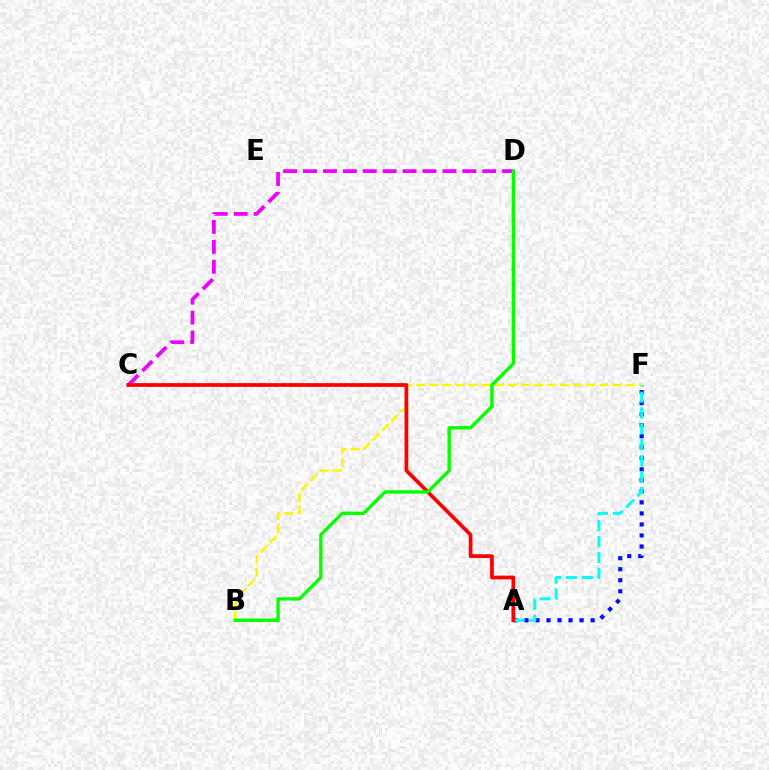{('C', 'D'): [{'color': '#ee00ff', 'line_style': 'dashed', 'thickness': 2.7}], ('A', 'F'): [{'color': '#0010ff', 'line_style': 'dotted', 'thickness': 3.0}, {'color': '#00fff6', 'line_style': 'dashed', 'thickness': 2.16}], ('B', 'F'): [{'color': '#fcf500', 'line_style': 'dashed', 'thickness': 1.78}], ('A', 'C'): [{'color': '#ff0000', 'line_style': 'solid', 'thickness': 2.69}], ('B', 'D'): [{'color': '#08ff00', 'line_style': 'solid', 'thickness': 2.43}]}